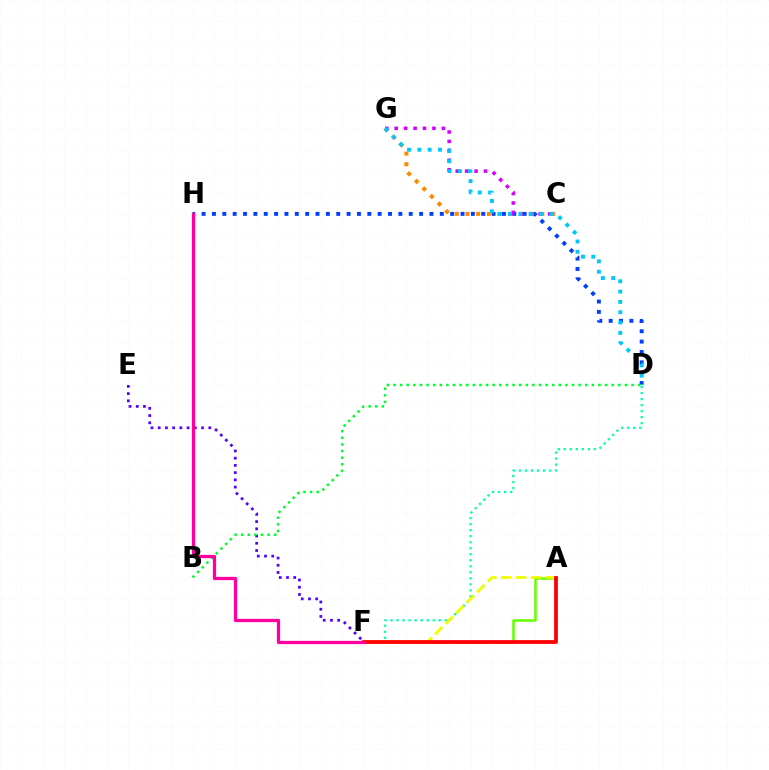{('D', 'F'): [{'color': '#00ffaf', 'line_style': 'dotted', 'thickness': 1.64}], ('E', 'F'): [{'color': '#4f00ff', 'line_style': 'dotted', 'thickness': 1.96}], ('D', 'H'): [{'color': '#003fff', 'line_style': 'dotted', 'thickness': 2.81}], ('C', 'G'): [{'color': '#ff8800', 'line_style': 'dotted', 'thickness': 2.91}, {'color': '#d600ff', 'line_style': 'dotted', 'thickness': 2.56}], ('D', 'G'): [{'color': '#00c7ff', 'line_style': 'dotted', 'thickness': 2.8}], ('A', 'F'): [{'color': '#66ff00', 'line_style': 'solid', 'thickness': 1.84}, {'color': '#eeff00', 'line_style': 'dashed', 'thickness': 2.02}, {'color': '#ff0000', 'line_style': 'solid', 'thickness': 2.72}], ('B', 'D'): [{'color': '#00ff27', 'line_style': 'dotted', 'thickness': 1.8}], ('F', 'H'): [{'color': '#ff00a0', 'line_style': 'solid', 'thickness': 2.35}]}